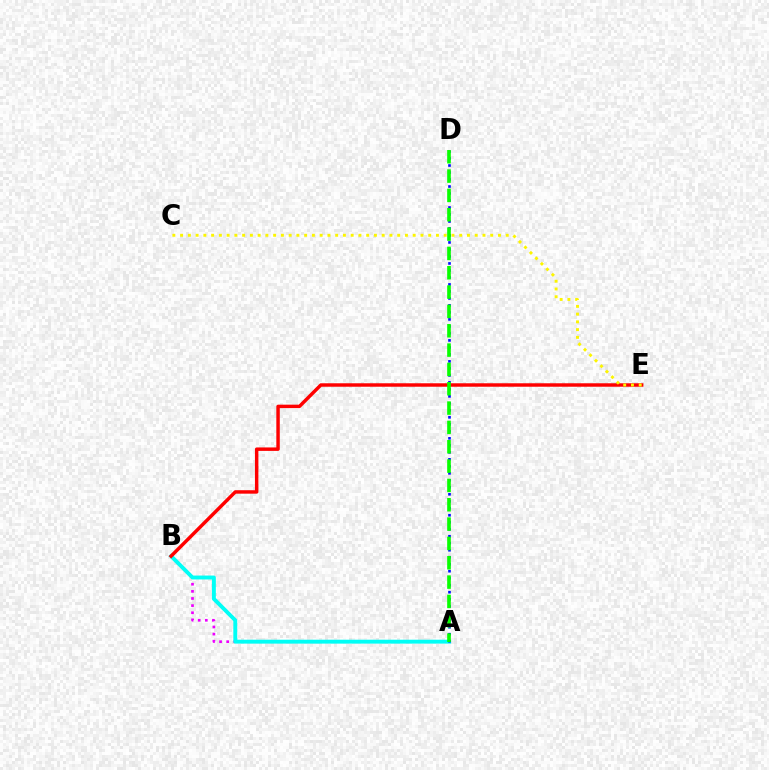{('A', 'B'): [{'color': '#ee00ff', 'line_style': 'dotted', 'thickness': 1.94}, {'color': '#00fff6', 'line_style': 'solid', 'thickness': 2.81}], ('A', 'D'): [{'color': '#0010ff', 'line_style': 'dotted', 'thickness': 1.9}, {'color': '#08ff00', 'line_style': 'dashed', 'thickness': 2.63}], ('B', 'E'): [{'color': '#ff0000', 'line_style': 'solid', 'thickness': 2.49}], ('C', 'E'): [{'color': '#fcf500', 'line_style': 'dotted', 'thickness': 2.11}]}